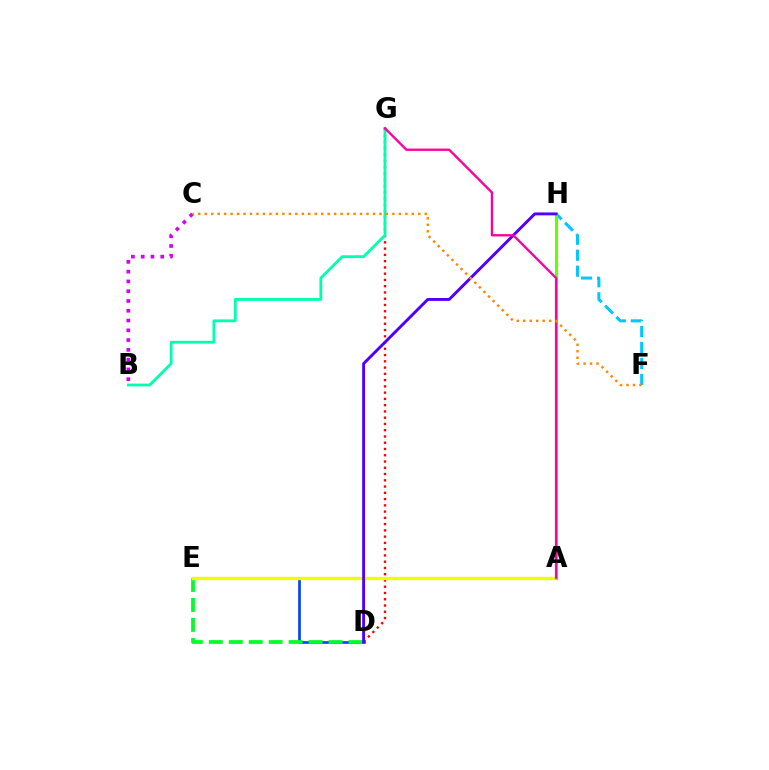{('D', 'E'): [{'color': '#003fff', 'line_style': 'solid', 'thickness': 1.89}, {'color': '#00ff27', 'line_style': 'dashed', 'thickness': 2.71}], ('F', 'H'): [{'color': '#00c7ff', 'line_style': 'dashed', 'thickness': 2.17}], ('D', 'G'): [{'color': '#ff0000', 'line_style': 'dotted', 'thickness': 1.7}], ('B', 'C'): [{'color': '#d600ff', 'line_style': 'dotted', 'thickness': 2.66}], ('A', 'E'): [{'color': '#eeff00', 'line_style': 'solid', 'thickness': 2.42}], ('B', 'G'): [{'color': '#00ffaf', 'line_style': 'solid', 'thickness': 2.02}], ('A', 'H'): [{'color': '#66ff00', 'line_style': 'solid', 'thickness': 2.23}], ('D', 'H'): [{'color': '#4f00ff', 'line_style': 'solid', 'thickness': 2.09}], ('A', 'G'): [{'color': '#ff00a0', 'line_style': 'solid', 'thickness': 1.69}], ('C', 'F'): [{'color': '#ff8800', 'line_style': 'dotted', 'thickness': 1.76}]}